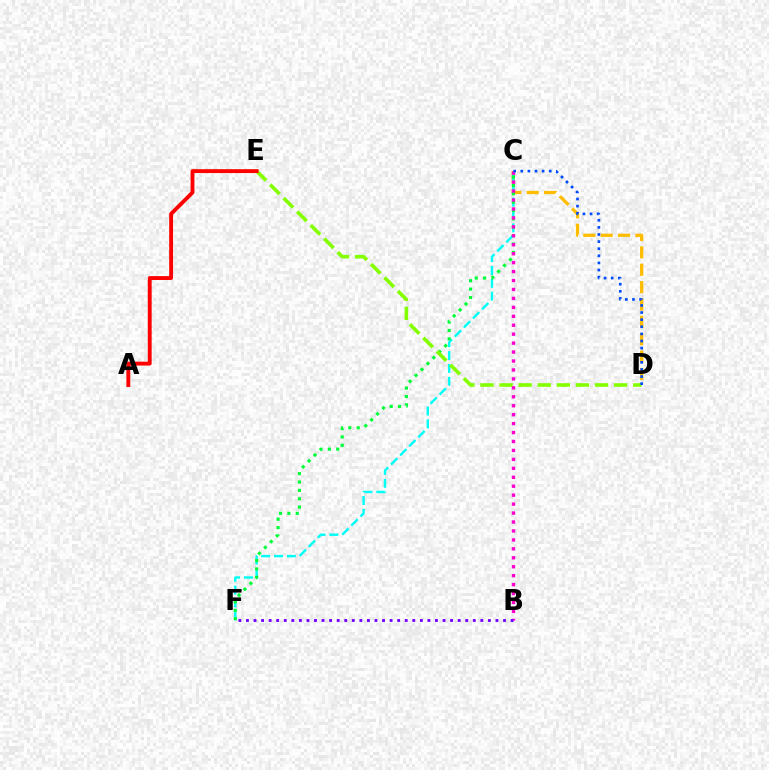{('C', 'D'): [{'color': '#ffbd00', 'line_style': 'dashed', 'thickness': 2.36}, {'color': '#004bff', 'line_style': 'dotted', 'thickness': 1.93}], ('C', 'F'): [{'color': '#00fff6', 'line_style': 'dashed', 'thickness': 1.75}, {'color': '#00ff39', 'line_style': 'dotted', 'thickness': 2.27}], ('D', 'E'): [{'color': '#84ff00', 'line_style': 'dashed', 'thickness': 2.59}], ('B', 'C'): [{'color': '#ff00cf', 'line_style': 'dotted', 'thickness': 2.43}], ('A', 'E'): [{'color': '#ff0000', 'line_style': 'solid', 'thickness': 2.78}], ('B', 'F'): [{'color': '#7200ff', 'line_style': 'dotted', 'thickness': 2.05}]}